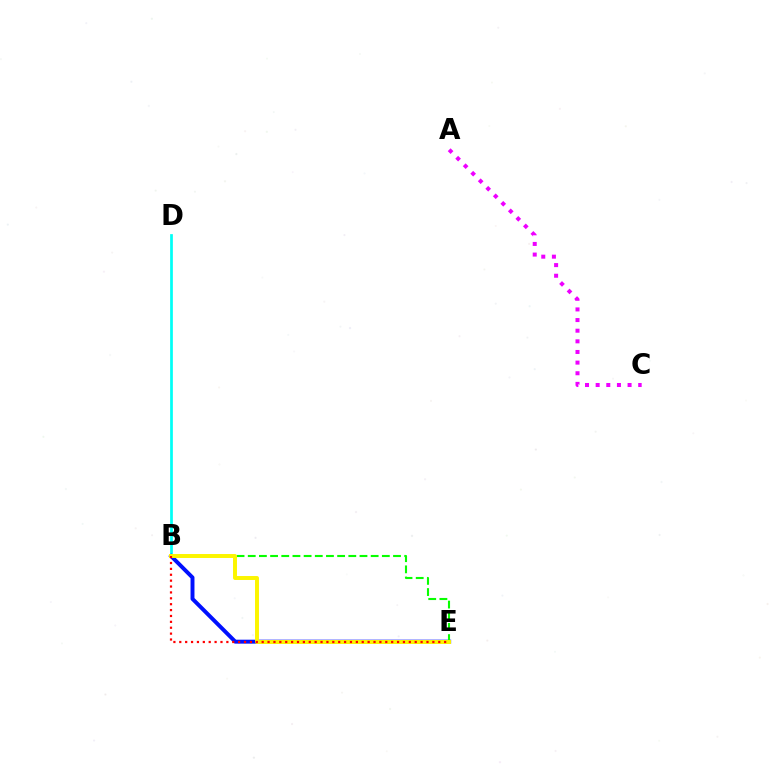{('B', 'D'): [{'color': '#00fff6', 'line_style': 'solid', 'thickness': 1.96}], ('A', 'C'): [{'color': '#ee00ff', 'line_style': 'dotted', 'thickness': 2.89}], ('B', 'E'): [{'color': '#0010ff', 'line_style': 'solid', 'thickness': 2.84}, {'color': '#08ff00', 'line_style': 'dashed', 'thickness': 1.52}, {'color': '#fcf500', 'line_style': 'solid', 'thickness': 2.85}, {'color': '#ff0000', 'line_style': 'dotted', 'thickness': 1.6}]}